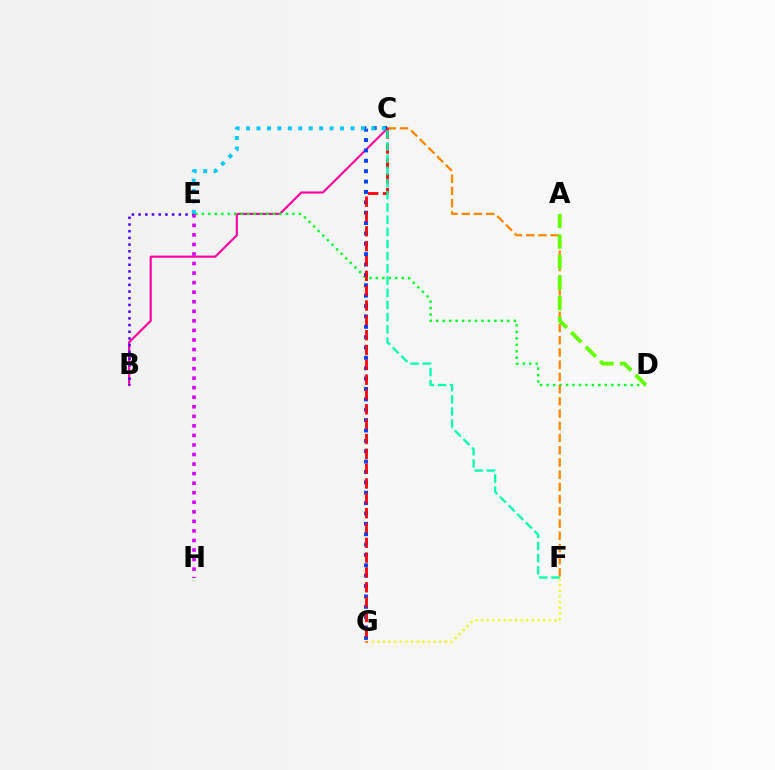{('B', 'C'): [{'color': '#ff00a0', 'line_style': 'solid', 'thickness': 1.54}], ('D', 'E'): [{'color': '#00ff27', 'line_style': 'dotted', 'thickness': 1.76}], ('B', 'E'): [{'color': '#4f00ff', 'line_style': 'dotted', 'thickness': 1.82}], ('F', 'G'): [{'color': '#eeff00', 'line_style': 'dotted', 'thickness': 1.53}], ('C', 'G'): [{'color': '#003fff', 'line_style': 'dotted', 'thickness': 2.82}, {'color': '#ff0000', 'line_style': 'dashed', 'thickness': 2.01}], ('C', 'F'): [{'color': '#ff8800', 'line_style': 'dashed', 'thickness': 1.66}, {'color': '#00ffaf', 'line_style': 'dashed', 'thickness': 1.66}], ('C', 'E'): [{'color': '#00c7ff', 'line_style': 'dotted', 'thickness': 2.84}], ('A', 'D'): [{'color': '#66ff00', 'line_style': 'dashed', 'thickness': 2.79}], ('E', 'H'): [{'color': '#d600ff', 'line_style': 'dotted', 'thickness': 2.59}]}